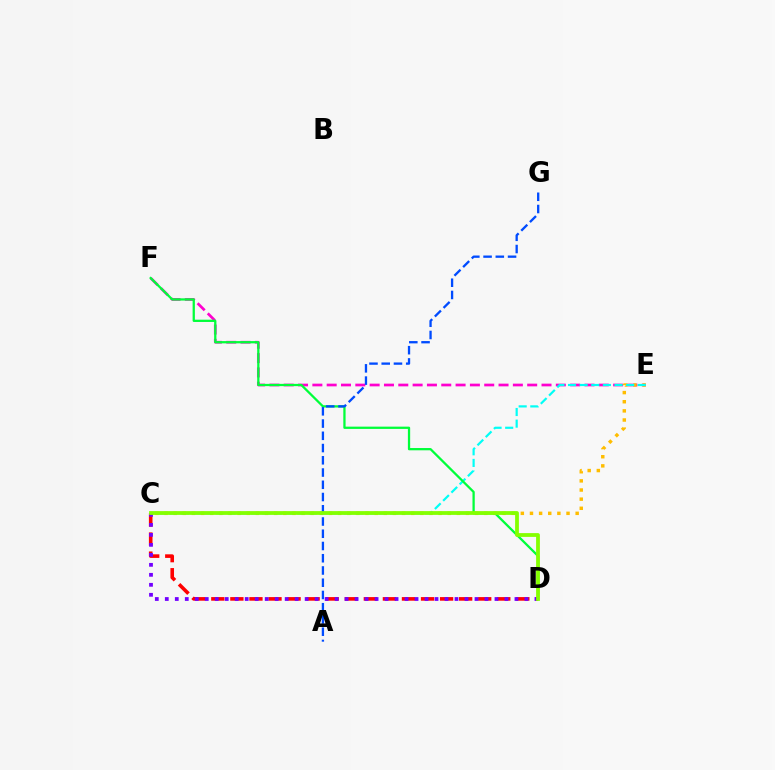{('C', 'D'): [{'color': '#ff0000', 'line_style': 'dashed', 'thickness': 2.59}, {'color': '#7200ff', 'line_style': 'dotted', 'thickness': 2.71}, {'color': '#84ff00', 'line_style': 'solid', 'thickness': 2.72}], ('E', 'F'): [{'color': '#ff00cf', 'line_style': 'dashed', 'thickness': 1.95}], ('C', 'E'): [{'color': '#ffbd00', 'line_style': 'dotted', 'thickness': 2.48}, {'color': '#00fff6', 'line_style': 'dashed', 'thickness': 1.58}], ('D', 'F'): [{'color': '#00ff39', 'line_style': 'solid', 'thickness': 1.64}], ('A', 'G'): [{'color': '#004bff', 'line_style': 'dashed', 'thickness': 1.66}]}